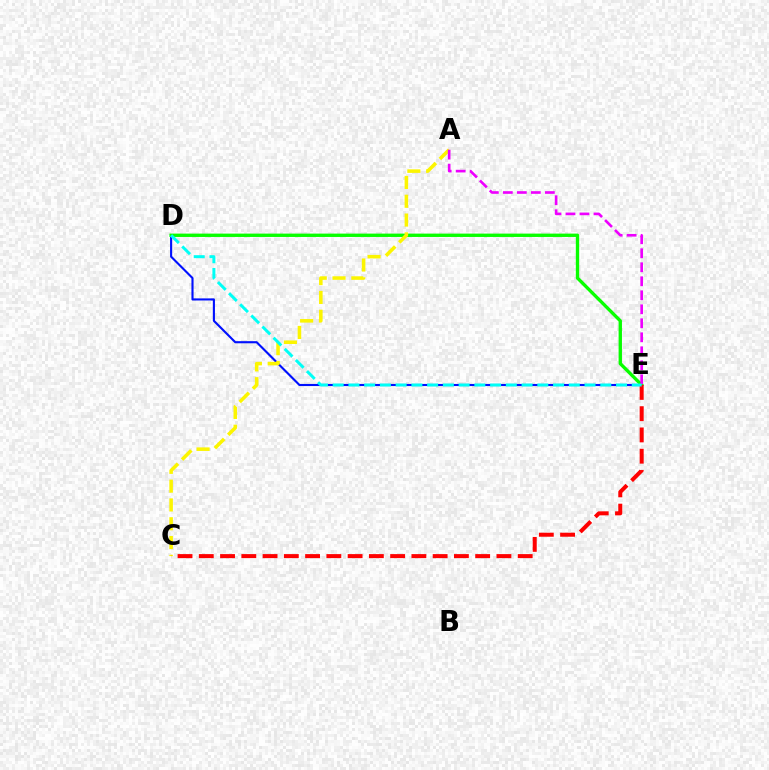{('D', 'E'): [{'color': '#0010ff', 'line_style': 'solid', 'thickness': 1.52}, {'color': '#08ff00', 'line_style': 'solid', 'thickness': 2.41}, {'color': '#00fff6', 'line_style': 'dashed', 'thickness': 2.14}], ('A', 'C'): [{'color': '#fcf500', 'line_style': 'dashed', 'thickness': 2.55}], ('A', 'E'): [{'color': '#ee00ff', 'line_style': 'dashed', 'thickness': 1.9}], ('C', 'E'): [{'color': '#ff0000', 'line_style': 'dashed', 'thickness': 2.89}]}